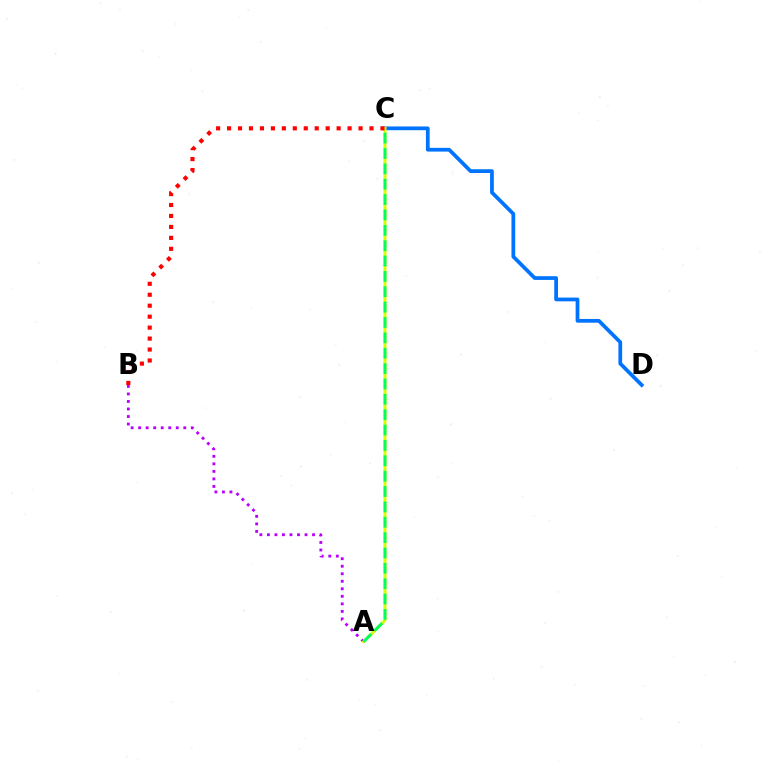{('C', 'D'): [{'color': '#0074ff', 'line_style': 'solid', 'thickness': 2.7}], ('A', 'B'): [{'color': '#b900ff', 'line_style': 'dotted', 'thickness': 2.04}], ('A', 'C'): [{'color': '#d1ff00', 'line_style': 'solid', 'thickness': 2.12}, {'color': '#00ff5c', 'line_style': 'dashed', 'thickness': 2.09}], ('B', 'C'): [{'color': '#ff0000', 'line_style': 'dotted', 'thickness': 2.98}]}